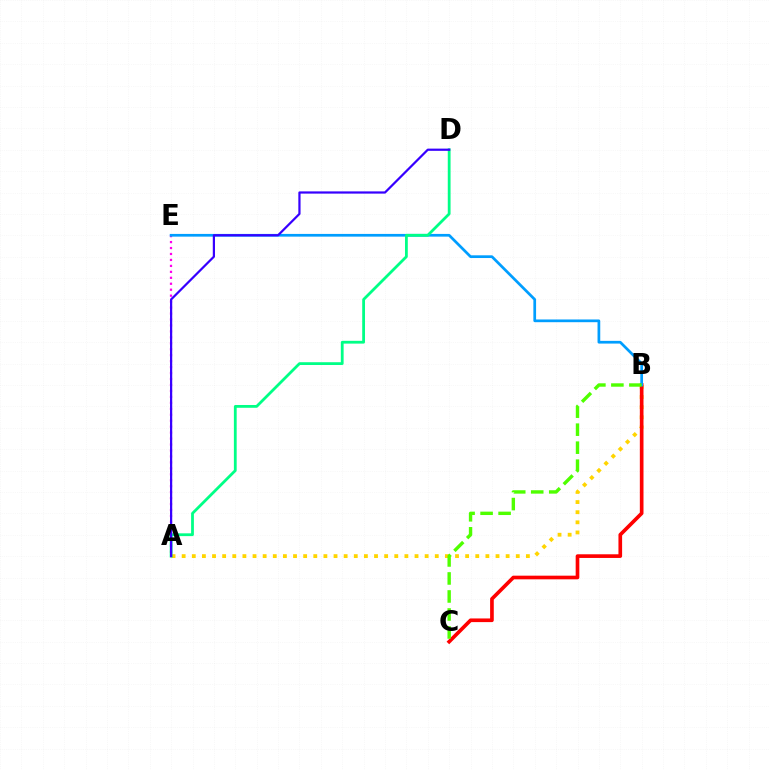{('A', 'B'): [{'color': '#ffd500', 'line_style': 'dotted', 'thickness': 2.75}], ('A', 'E'): [{'color': '#ff00ed', 'line_style': 'dotted', 'thickness': 1.62}], ('B', 'C'): [{'color': '#ff0000', 'line_style': 'solid', 'thickness': 2.64}, {'color': '#4fff00', 'line_style': 'dashed', 'thickness': 2.45}], ('B', 'E'): [{'color': '#009eff', 'line_style': 'solid', 'thickness': 1.96}], ('A', 'D'): [{'color': '#00ff86', 'line_style': 'solid', 'thickness': 2.01}, {'color': '#3700ff', 'line_style': 'solid', 'thickness': 1.6}]}